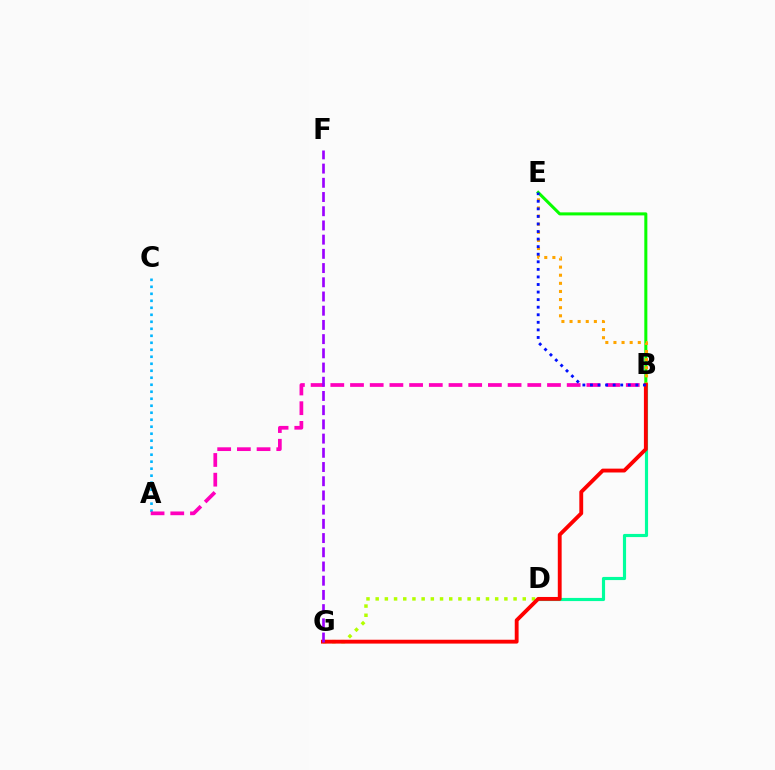{('D', 'G'): [{'color': '#b3ff00', 'line_style': 'dotted', 'thickness': 2.5}], ('A', 'C'): [{'color': '#00b5ff', 'line_style': 'dotted', 'thickness': 1.9}], ('B', 'D'): [{'color': '#00ff9d', 'line_style': 'solid', 'thickness': 2.27}], ('A', 'B'): [{'color': '#ff00bd', 'line_style': 'dashed', 'thickness': 2.68}], ('B', 'E'): [{'color': '#08ff00', 'line_style': 'solid', 'thickness': 2.19}, {'color': '#ffa500', 'line_style': 'dotted', 'thickness': 2.2}, {'color': '#0010ff', 'line_style': 'dotted', 'thickness': 2.06}], ('B', 'G'): [{'color': '#ff0000', 'line_style': 'solid', 'thickness': 2.77}], ('F', 'G'): [{'color': '#9b00ff', 'line_style': 'dashed', 'thickness': 1.93}]}